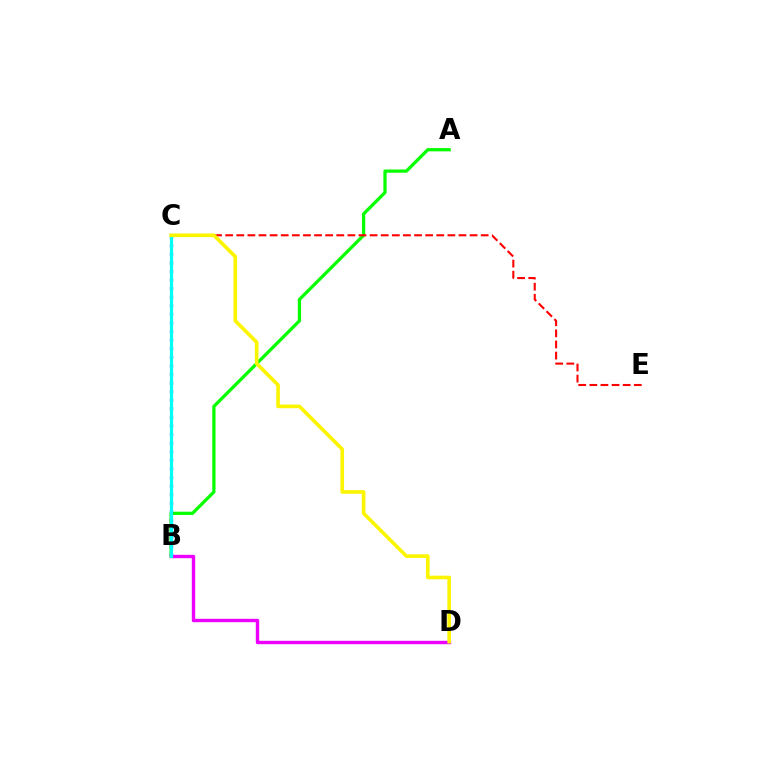{('A', 'B'): [{'color': '#08ff00', 'line_style': 'solid', 'thickness': 2.35}], ('C', 'E'): [{'color': '#ff0000', 'line_style': 'dashed', 'thickness': 1.51}], ('B', 'C'): [{'color': '#0010ff', 'line_style': 'dotted', 'thickness': 2.33}, {'color': '#00fff6', 'line_style': 'solid', 'thickness': 2.28}], ('B', 'D'): [{'color': '#ee00ff', 'line_style': 'solid', 'thickness': 2.44}], ('C', 'D'): [{'color': '#fcf500', 'line_style': 'solid', 'thickness': 2.61}]}